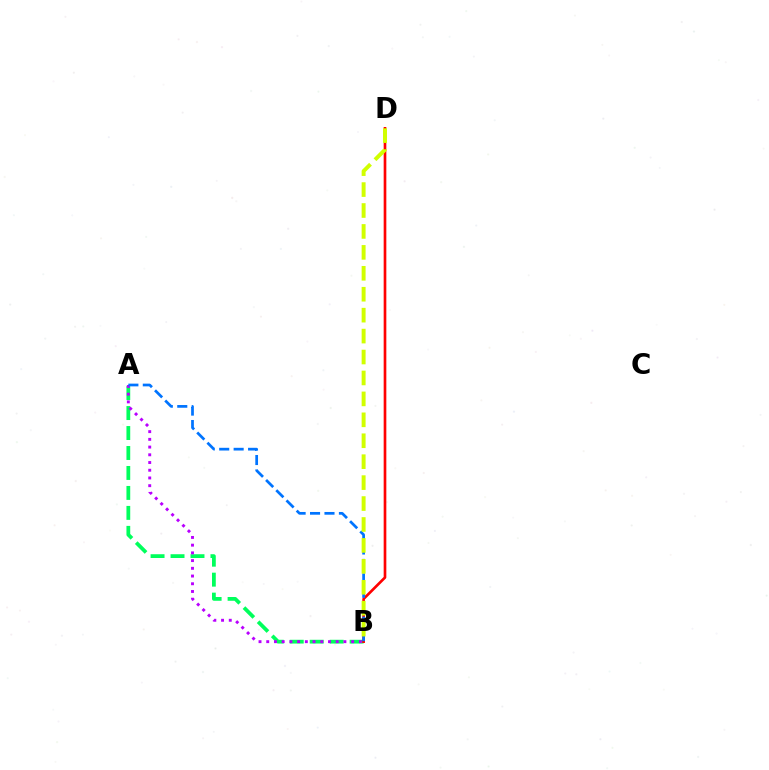{('A', 'B'): [{'color': '#00ff5c', 'line_style': 'dashed', 'thickness': 2.71}, {'color': '#b900ff', 'line_style': 'dotted', 'thickness': 2.1}, {'color': '#0074ff', 'line_style': 'dashed', 'thickness': 1.96}], ('B', 'D'): [{'color': '#ff0000', 'line_style': 'solid', 'thickness': 1.92}, {'color': '#d1ff00', 'line_style': 'dashed', 'thickness': 2.84}]}